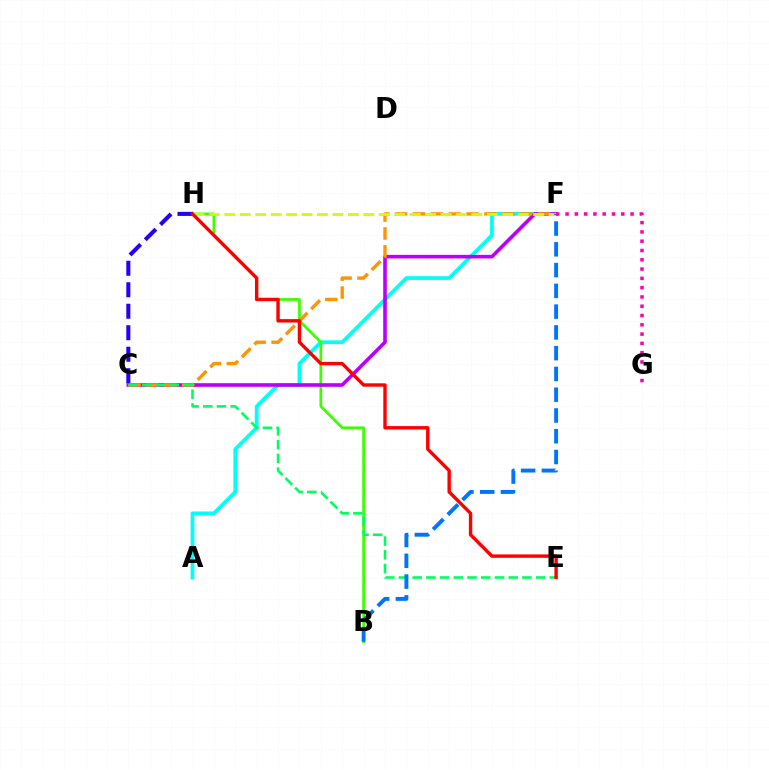{('A', 'F'): [{'color': '#00fff6', 'line_style': 'solid', 'thickness': 2.7}], ('B', 'H'): [{'color': '#3dff00', 'line_style': 'solid', 'thickness': 1.97}], ('C', 'F'): [{'color': '#b900ff', 'line_style': 'solid', 'thickness': 2.6}, {'color': '#ff9400', 'line_style': 'dashed', 'thickness': 2.43}], ('C', 'E'): [{'color': '#00ff5c', 'line_style': 'dashed', 'thickness': 1.86}], ('F', 'H'): [{'color': '#d1ff00', 'line_style': 'dashed', 'thickness': 2.1}], ('C', 'H'): [{'color': '#2500ff', 'line_style': 'dashed', 'thickness': 2.92}], ('E', 'H'): [{'color': '#ff0000', 'line_style': 'solid', 'thickness': 2.45}], ('B', 'F'): [{'color': '#0074ff', 'line_style': 'dashed', 'thickness': 2.82}], ('F', 'G'): [{'color': '#ff00ac', 'line_style': 'dotted', 'thickness': 2.52}]}